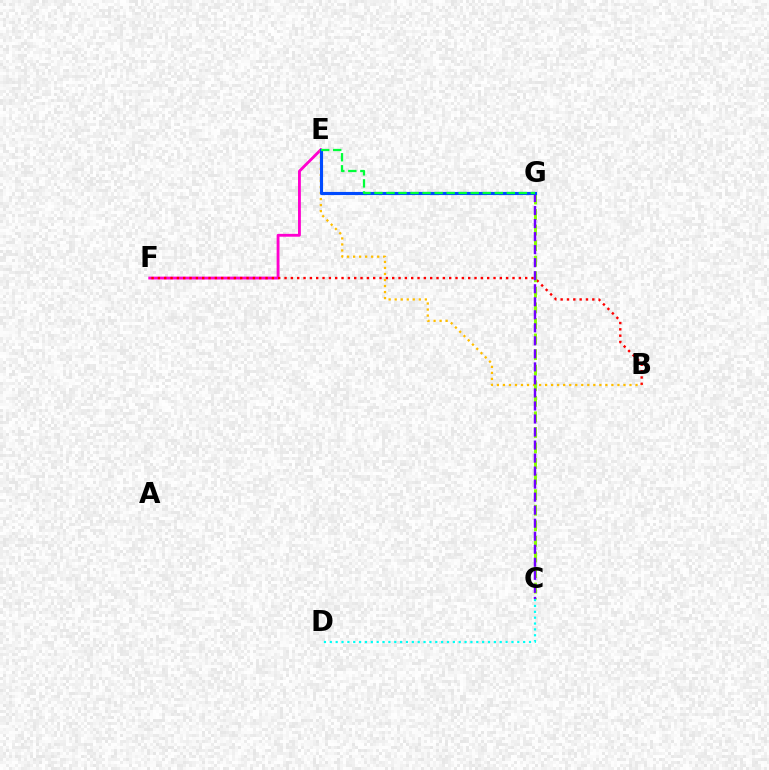{('E', 'F'): [{'color': '#ff00cf', 'line_style': 'solid', 'thickness': 2.05}], ('B', 'F'): [{'color': '#ff0000', 'line_style': 'dotted', 'thickness': 1.72}], ('B', 'E'): [{'color': '#ffbd00', 'line_style': 'dotted', 'thickness': 1.64}], ('C', 'G'): [{'color': '#84ff00', 'line_style': 'dashed', 'thickness': 2.11}, {'color': '#7200ff', 'line_style': 'dashed', 'thickness': 1.77}], ('C', 'D'): [{'color': '#00fff6', 'line_style': 'dotted', 'thickness': 1.59}], ('E', 'G'): [{'color': '#004bff', 'line_style': 'solid', 'thickness': 2.24}, {'color': '#00ff39', 'line_style': 'dashed', 'thickness': 1.63}]}